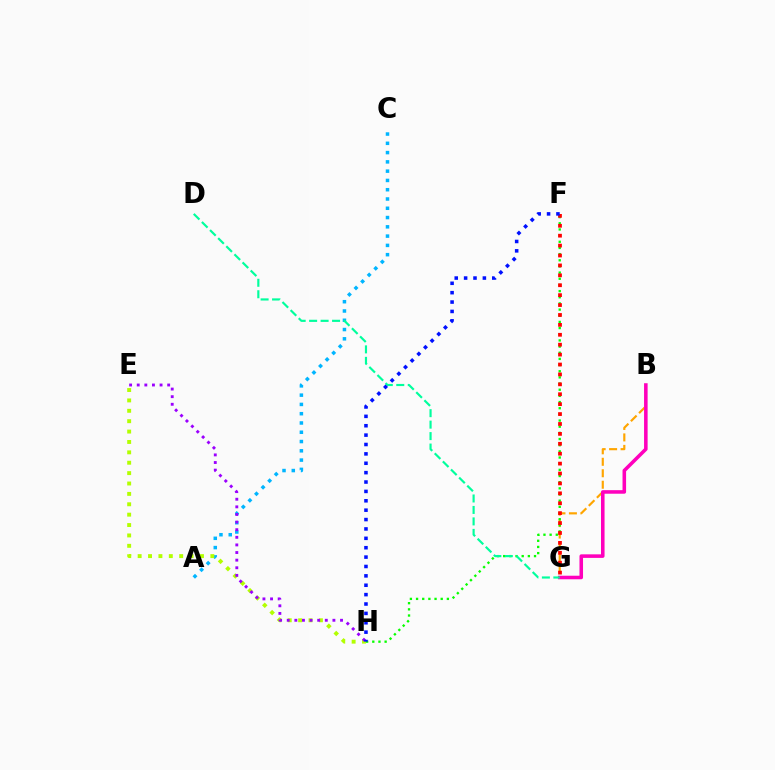{('A', 'C'): [{'color': '#00b5ff', 'line_style': 'dotted', 'thickness': 2.52}], ('E', 'H'): [{'color': '#b3ff00', 'line_style': 'dotted', 'thickness': 2.82}, {'color': '#9b00ff', 'line_style': 'dotted', 'thickness': 2.07}], ('B', 'G'): [{'color': '#ffa500', 'line_style': 'dashed', 'thickness': 1.56}, {'color': '#ff00bd', 'line_style': 'solid', 'thickness': 2.56}], ('F', 'H'): [{'color': '#08ff00', 'line_style': 'dotted', 'thickness': 1.67}, {'color': '#0010ff', 'line_style': 'dotted', 'thickness': 2.55}], ('F', 'G'): [{'color': '#ff0000', 'line_style': 'dotted', 'thickness': 2.69}], ('D', 'G'): [{'color': '#00ff9d', 'line_style': 'dashed', 'thickness': 1.56}]}